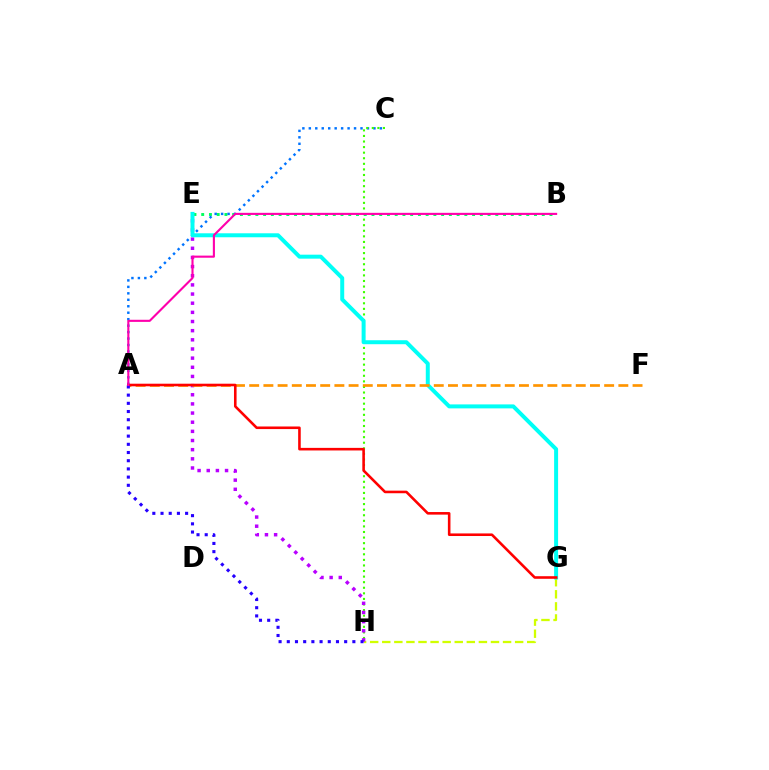{('G', 'H'): [{'color': '#d1ff00', 'line_style': 'dashed', 'thickness': 1.64}], ('B', 'E'): [{'color': '#00ff5c', 'line_style': 'dotted', 'thickness': 2.1}], ('A', 'C'): [{'color': '#0074ff', 'line_style': 'dotted', 'thickness': 1.76}], ('C', 'H'): [{'color': '#3dff00', 'line_style': 'dotted', 'thickness': 1.52}], ('E', 'H'): [{'color': '#b900ff', 'line_style': 'dotted', 'thickness': 2.49}], ('E', 'G'): [{'color': '#00fff6', 'line_style': 'solid', 'thickness': 2.86}], ('A', 'F'): [{'color': '#ff9400', 'line_style': 'dashed', 'thickness': 1.93}], ('A', 'G'): [{'color': '#ff0000', 'line_style': 'solid', 'thickness': 1.86}], ('A', 'H'): [{'color': '#2500ff', 'line_style': 'dotted', 'thickness': 2.23}], ('A', 'B'): [{'color': '#ff00ac', 'line_style': 'solid', 'thickness': 1.52}]}